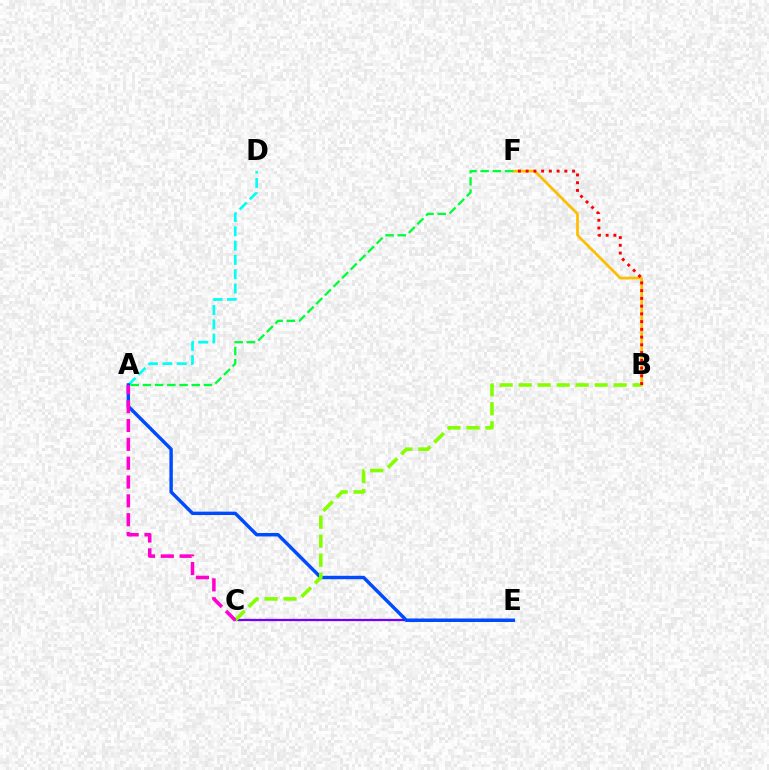{('A', 'D'): [{'color': '#00fff6', 'line_style': 'dashed', 'thickness': 1.94}], ('C', 'E'): [{'color': '#7200ff', 'line_style': 'solid', 'thickness': 1.63}], ('A', 'E'): [{'color': '#004bff', 'line_style': 'solid', 'thickness': 2.47}], ('B', 'F'): [{'color': '#ffbd00', 'line_style': 'solid', 'thickness': 1.96}, {'color': '#ff0000', 'line_style': 'dotted', 'thickness': 2.1}], ('A', 'F'): [{'color': '#00ff39', 'line_style': 'dashed', 'thickness': 1.66}], ('B', 'C'): [{'color': '#84ff00', 'line_style': 'dashed', 'thickness': 2.58}], ('A', 'C'): [{'color': '#ff00cf', 'line_style': 'dashed', 'thickness': 2.56}]}